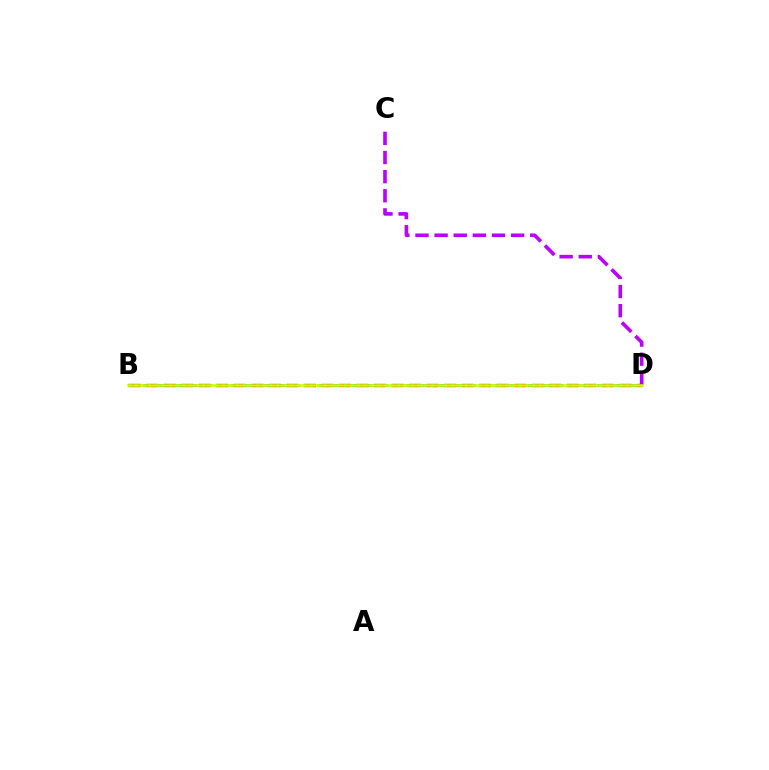{('B', 'D'): [{'color': '#0074ff', 'line_style': 'dashed', 'thickness': 1.99}, {'color': '#ff0000', 'line_style': 'dashed', 'thickness': 2.38}, {'color': '#00ff5c', 'line_style': 'dotted', 'thickness': 1.83}, {'color': '#d1ff00', 'line_style': 'solid', 'thickness': 1.83}], ('C', 'D'): [{'color': '#b900ff', 'line_style': 'dashed', 'thickness': 2.6}]}